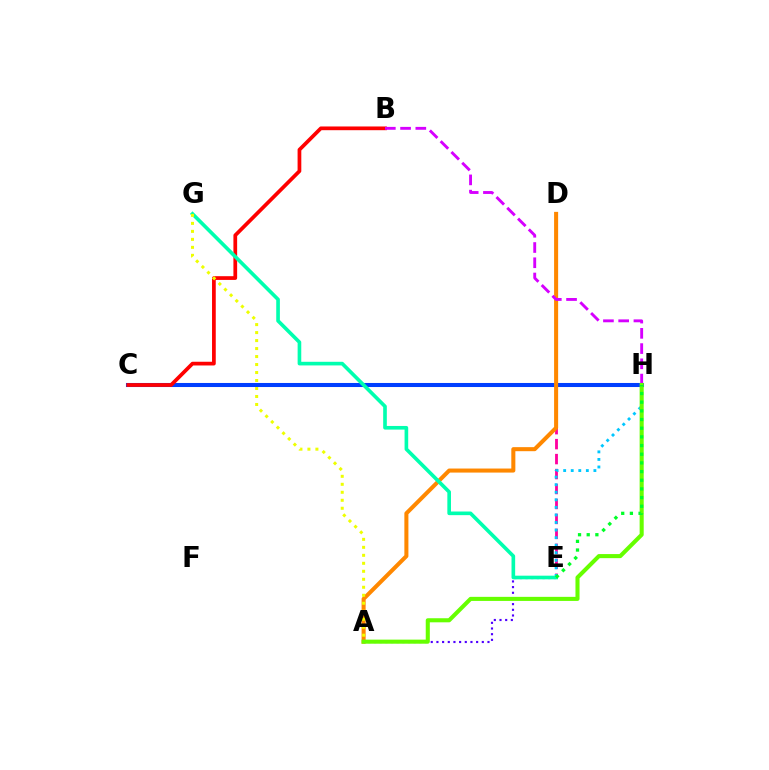{('D', 'E'): [{'color': '#ff00a0', 'line_style': 'dashed', 'thickness': 2.03}], ('E', 'H'): [{'color': '#00c7ff', 'line_style': 'dotted', 'thickness': 2.05}, {'color': '#00ff27', 'line_style': 'dotted', 'thickness': 2.36}], ('C', 'H'): [{'color': '#003fff', 'line_style': 'solid', 'thickness': 2.92}], ('A', 'D'): [{'color': '#ff8800', 'line_style': 'solid', 'thickness': 2.91}], ('B', 'C'): [{'color': '#ff0000', 'line_style': 'solid', 'thickness': 2.68}], ('B', 'H'): [{'color': '#d600ff', 'line_style': 'dashed', 'thickness': 2.07}], ('A', 'E'): [{'color': '#4f00ff', 'line_style': 'dotted', 'thickness': 1.54}], ('A', 'H'): [{'color': '#66ff00', 'line_style': 'solid', 'thickness': 2.93}], ('E', 'G'): [{'color': '#00ffaf', 'line_style': 'solid', 'thickness': 2.62}], ('A', 'G'): [{'color': '#eeff00', 'line_style': 'dotted', 'thickness': 2.17}]}